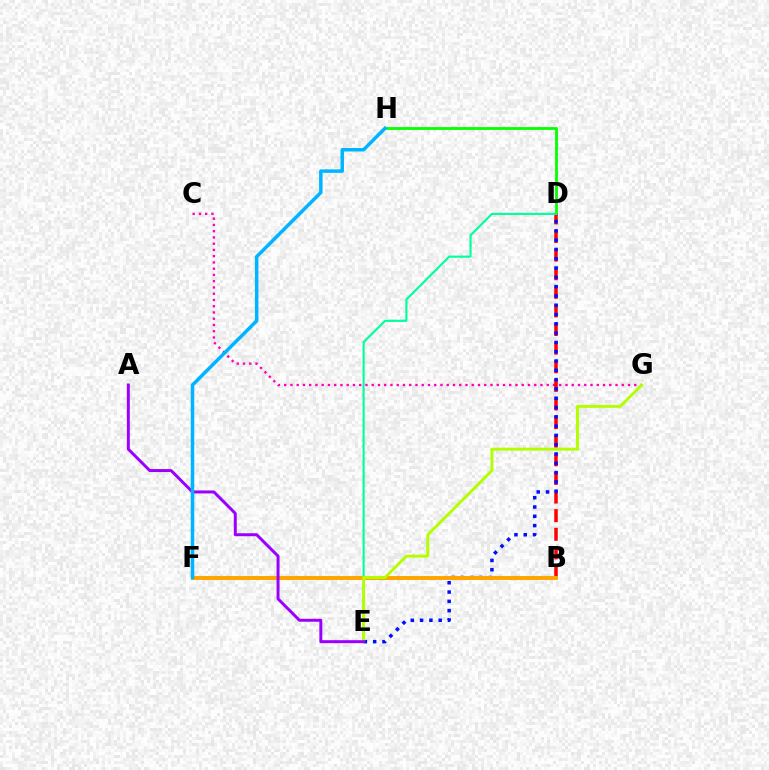{('C', 'G'): [{'color': '#ff00bd', 'line_style': 'dotted', 'thickness': 1.7}], ('D', 'H'): [{'color': '#08ff00', 'line_style': 'solid', 'thickness': 2.03}], ('B', 'D'): [{'color': '#ff0000', 'line_style': 'dashed', 'thickness': 2.53}], ('D', 'E'): [{'color': '#00ff9d', 'line_style': 'solid', 'thickness': 1.54}, {'color': '#0010ff', 'line_style': 'dotted', 'thickness': 2.53}], ('B', 'F'): [{'color': '#ffa500', 'line_style': 'solid', 'thickness': 2.85}], ('E', 'G'): [{'color': '#b3ff00', 'line_style': 'solid', 'thickness': 2.11}], ('A', 'E'): [{'color': '#9b00ff', 'line_style': 'solid', 'thickness': 2.14}], ('F', 'H'): [{'color': '#00b5ff', 'line_style': 'solid', 'thickness': 2.52}]}